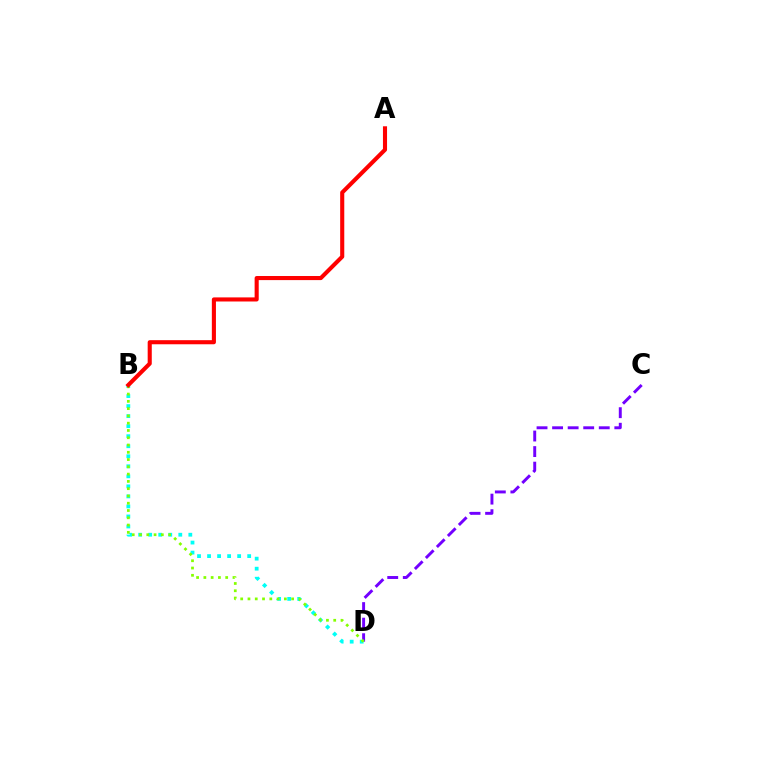{('C', 'D'): [{'color': '#7200ff', 'line_style': 'dashed', 'thickness': 2.11}], ('B', 'D'): [{'color': '#00fff6', 'line_style': 'dotted', 'thickness': 2.73}, {'color': '#84ff00', 'line_style': 'dotted', 'thickness': 1.98}], ('A', 'B'): [{'color': '#ff0000', 'line_style': 'solid', 'thickness': 2.95}]}